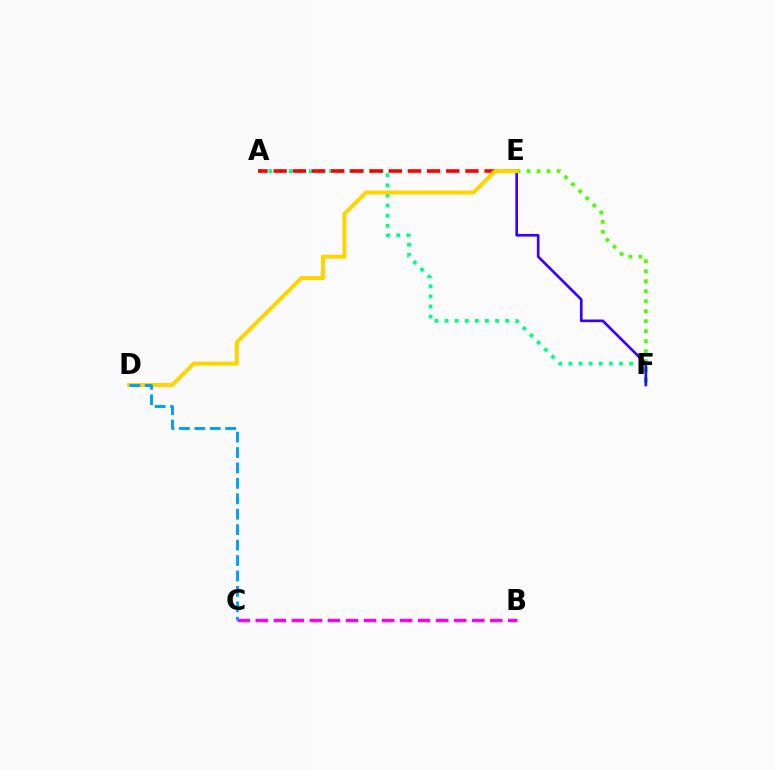{('E', 'F'): [{'color': '#4fff00', 'line_style': 'dotted', 'thickness': 2.71}, {'color': '#3700ff', 'line_style': 'solid', 'thickness': 1.91}], ('A', 'F'): [{'color': '#00ff86', 'line_style': 'dotted', 'thickness': 2.75}], ('A', 'E'): [{'color': '#ff0000', 'line_style': 'dashed', 'thickness': 2.61}], ('B', 'C'): [{'color': '#ff00ed', 'line_style': 'dashed', 'thickness': 2.45}], ('D', 'E'): [{'color': '#ffd500', 'line_style': 'solid', 'thickness': 2.9}], ('C', 'D'): [{'color': '#009eff', 'line_style': 'dashed', 'thickness': 2.1}]}